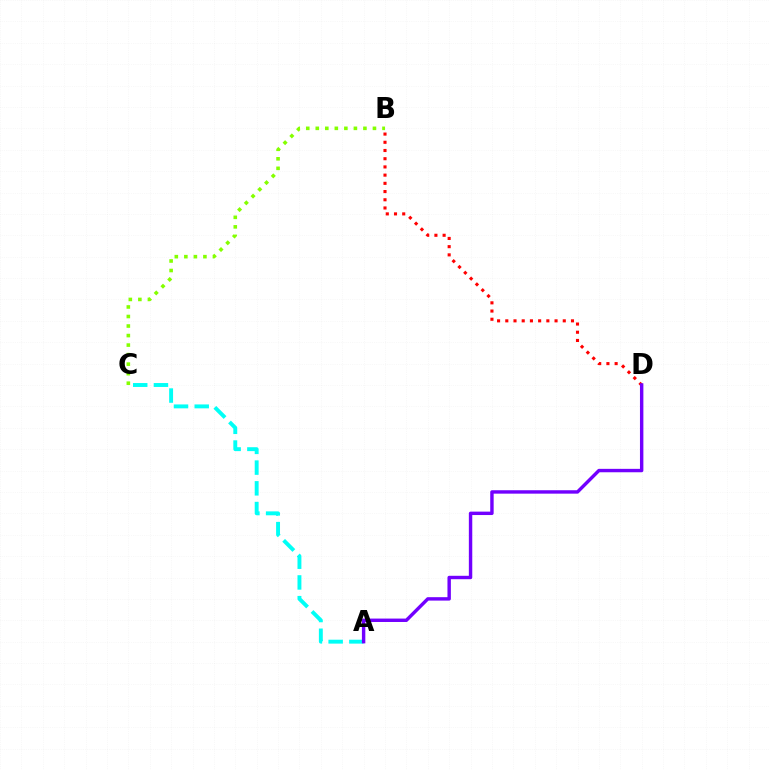{('B', 'D'): [{'color': '#ff0000', 'line_style': 'dotted', 'thickness': 2.23}], ('B', 'C'): [{'color': '#84ff00', 'line_style': 'dotted', 'thickness': 2.59}], ('A', 'C'): [{'color': '#00fff6', 'line_style': 'dashed', 'thickness': 2.82}], ('A', 'D'): [{'color': '#7200ff', 'line_style': 'solid', 'thickness': 2.46}]}